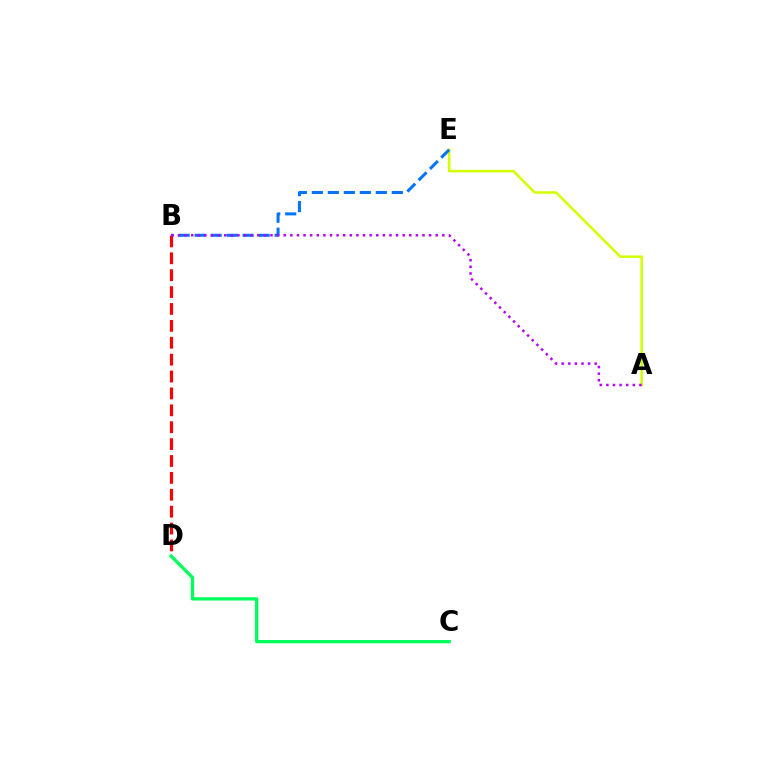{('A', 'E'): [{'color': '#d1ff00', 'line_style': 'solid', 'thickness': 1.81}], ('B', 'E'): [{'color': '#0074ff', 'line_style': 'dashed', 'thickness': 2.17}], ('B', 'D'): [{'color': '#ff0000', 'line_style': 'dashed', 'thickness': 2.29}], ('C', 'D'): [{'color': '#00ff5c', 'line_style': 'solid', 'thickness': 2.37}], ('A', 'B'): [{'color': '#b900ff', 'line_style': 'dotted', 'thickness': 1.8}]}